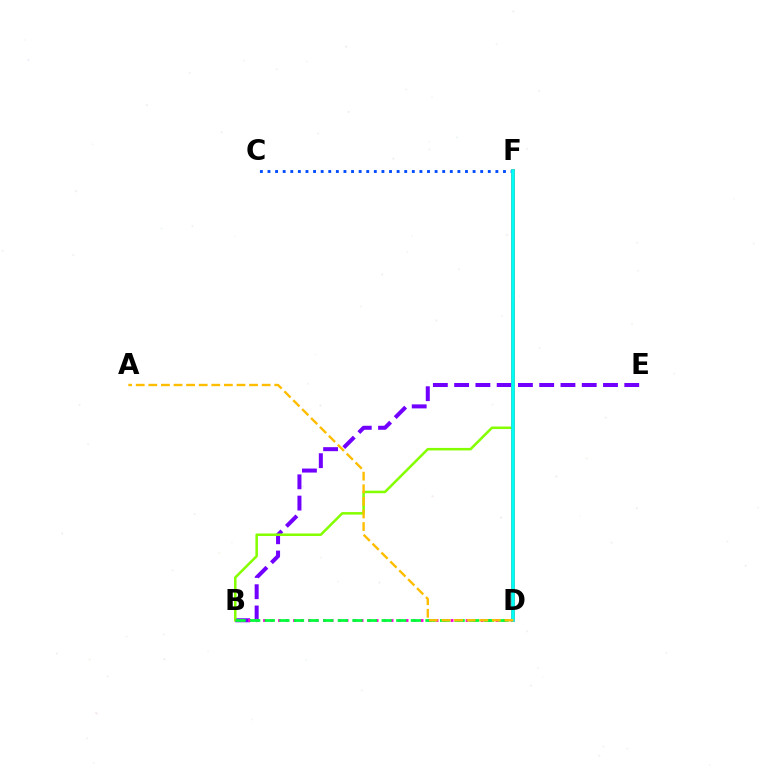{('B', 'E'): [{'color': '#7200ff', 'line_style': 'dashed', 'thickness': 2.89}], ('B', 'F'): [{'color': '#84ff00', 'line_style': 'solid', 'thickness': 1.81}], ('B', 'D'): [{'color': '#ff00cf', 'line_style': 'dotted', 'thickness': 2.04}, {'color': '#00ff39', 'line_style': 'dashed', 'thickness': 1.98}], ('D', 'F'): [{'color': '#ff0000', 'line_style': 'solid', 'thickness': 2.59}, {'color': '#00fff6', 'line_style': 'solid', 'thickness': 2.64}], ('C', 'F'): [{'color': '#004bff', 'line_style': 'dotted', 'thickness': 2.06}], ('A', 'D'): [{'color': '#ffbd00', 'line_style': 'dashed', 'thickness': 1.71}]}